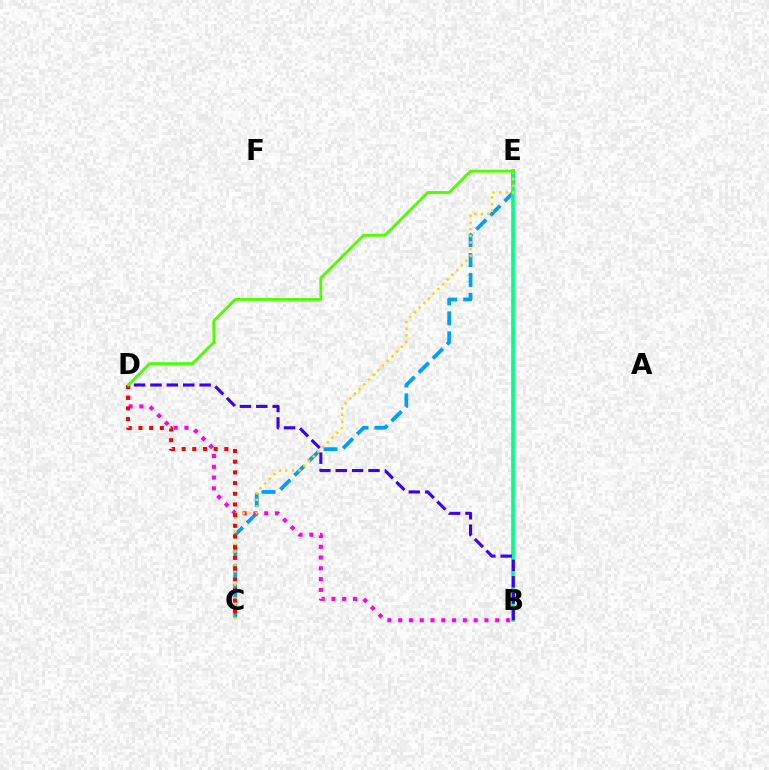{('C', 'E'): [{'color': '#009eff', 'line_style': 'dashed', 'thickness': 2.71}, {'color': '#ffd500', 'line_style': 'dotted', 'thickness': 1.8}], ('B', 'E'): [{'color': '#00ff86', 'line_style': 'solid', 'thickness': 2.63}], ('B', 'D'): [{'color': '#ff00ed', 'line_style': 'dotted', 'thickness': 2.93}, {'color': '#3700ff', 'line_style': 'dashed', 'thickness': 2.23}], ('C', 'D'): [{'color': '#ff0000', 'line_style': 'dotted', 'thickness': 2.9}], ('D', 'E'): [{'color': '#4fff00', 'line_style': 'solid', 'thickness': 2.05}]}